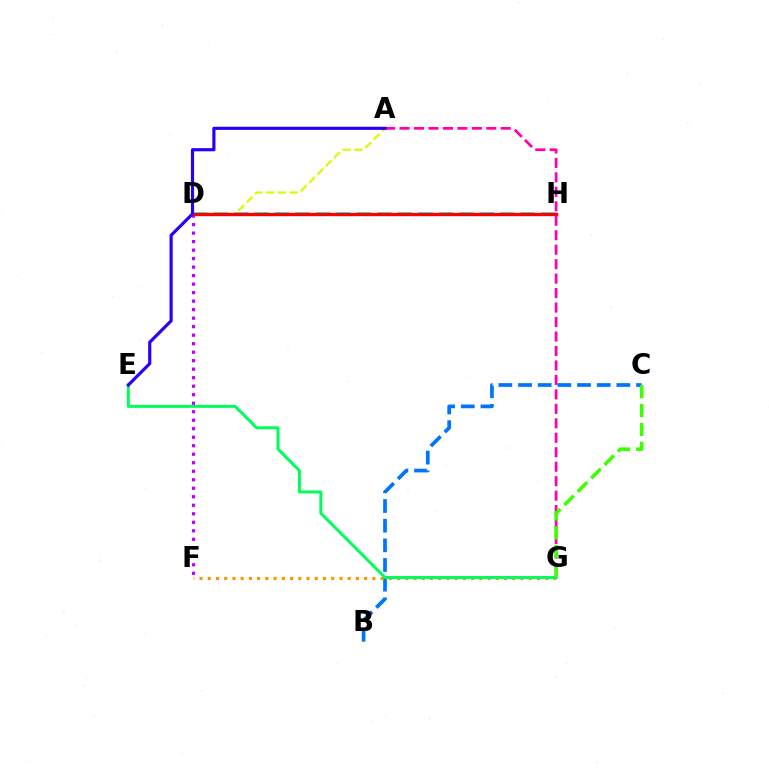{('B', 'C'): [{'color': '#0074ff', 'line_style': 'dashed', 'thickness': 2.67}], ('F', 'G'): [{'color': '#ff9400', 'line_style': 'dotted', 'thickness': 2.24}], ('E', 'G'): [{'color': '#00ff5c', 'line_style': 'solid', 'thickness': 2.16}], ('D', 'H'): [{'color': '#00fff6', 'line_style': 'dashed', 'thickness': 2.78}, {'color': '#ff0000', 'line_style': 'solid', 'thickness': 2.41}], ('D', 'F'): [{'color': '#b900ff', 'line_style': 'dotted', 'thickness': 2.31}], ('A', 'D'): [{'color': '#d1ff00', 'line_style': 'dashed', 'thickness': 1.6}], ('A', 'G'): [{'color': '#ff00ac', 'line_style': 'dashed', 'thickness': 1.97}], ('A', 'E'): [{'color': '#2500ff', 'line_style': 'solid', 'thickness': 2.27}], ('C', 'G'): [{'color': '#3dff00', 'line_style': 'dashed', 'thickness': 2.57}]}